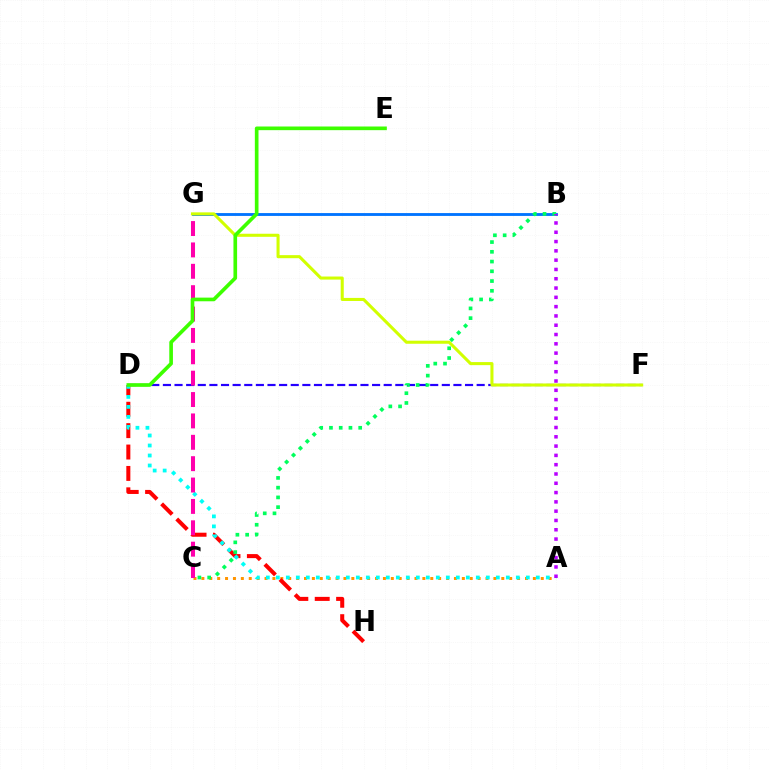{('A', 'C'): [{'color': '#ff9400', 'line_style': 'dotted', 'thickness': 2.14}], ('D', 'H'): [{'color': '#ff0000', 'line_style': 'dashed', 'thickness': 2.91}], ('B', 'G'): [{'color': '#0074ff', 'line_style': 'solid', 'thickness': 2.05}], ('D', 'F'): [{'color': '#2500ff', 'line_style': 'dashed', 'thickness': 1.58}], ('A', 'D'): [{'color': '#00fff6', 'line_style': 'dotted', 'thickness': 2.72}], ('C', 'G'): [{'color': '#ff00ac', 'line_style': 'dashed', 'thickness': 2.9}], ('B', 'C'): [{'color': '#00ff5c', 'line_style': 'dotted', 'thickness': 2.65}], ('F', 'G'): [{'color': '#d1ff00', 'line_style': 'solid', 'thickness': 2.2}], ('D', 'E'): [{'color': '#3dff00', 'line_style': 'solid', 'thickness': 2.63}], ('A', 'B'): [{'color': '#b900ff', 'line_style': 'dotted', 'thickness': 2.53}]}